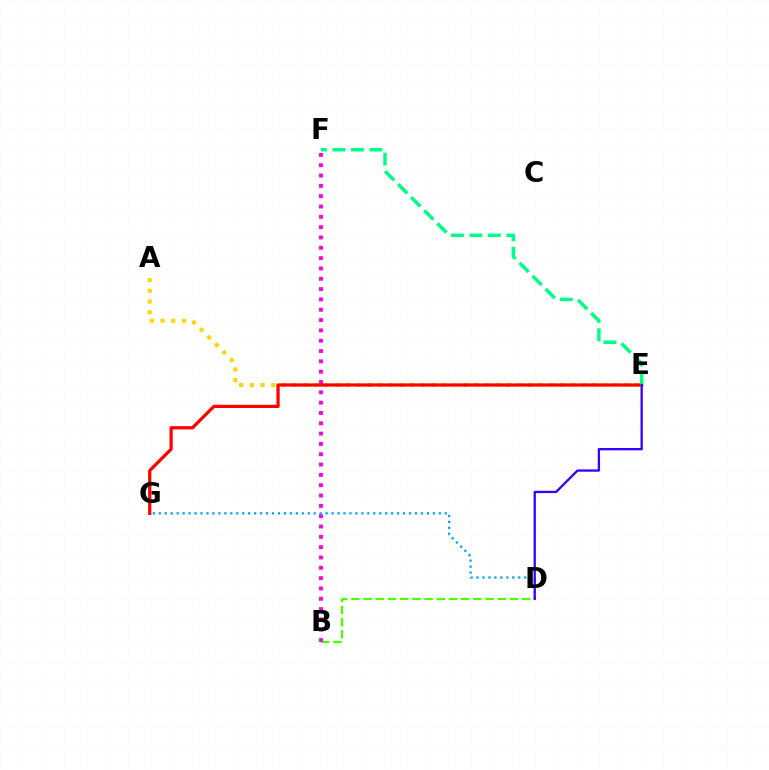{('A', 'E'): [{'color': '#ffd500', 'line_style': 'dotted', 'thickness': 2.91}], ('B', 'D'): [{'color': '#4fff00', 'line_style': 'dashed', 'thickness': 1.66}], ('B', 'F'): [{'color': '#ff00ed', 'line_style': 'dotted', 'thickness': 2.8}], ('E', 'G'): [{'color': '#ff0000', 'line_style': 'solid', 'thickness': 2.32}], ('D', 'G'): [{'color': '#009eff', 'line_style': 'dotted', 'thickness': 1.62}], ('E', 'F'): [{'color': '#00ff86', 'line_style': 'dashed', 'thickness': 2.51}], ('D', 'E'): [{'color': '#3700ff', 'line_style': 'solid', 'thickness': 1.66}]}